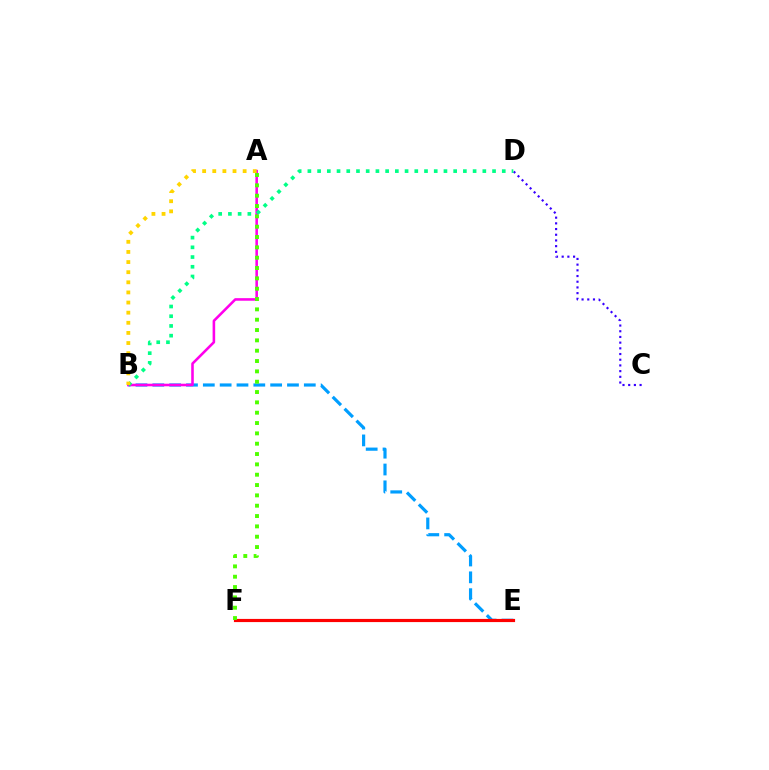{('C', 'D'): [{'color': '#3700ff', 'line_style': 'dotted', 'thickness': 1.55}], ('B', 'E'): [{'color': '#009eff', 'line_style': 'dashed', 'thickness': 2.29}], ('A', 'B'): [{'color': '#ff00ed', 'line_style': 'solid', 'thickness': 1.85}, {'color': '#ffd500', 'line_style': 'dotted', 'thickness': 2.75}], ('E', 'F'): [{'color': '#ff0000', 'line_style': 'solid', 'thickness': 2.28}], ('B', 'D'): [{'color': '#00ff86', 'line_style': 'dotted', 'thickness': 2.64}], ('A', 'F'): [{'color': '#4fff00', 'line_style': 'dotted', 'thickness': 2.81}]}